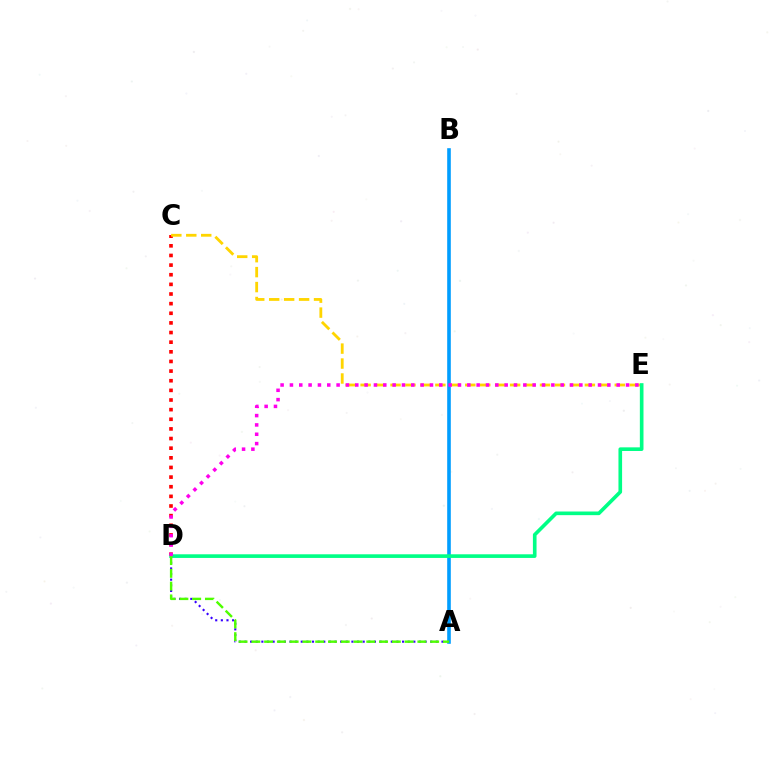{('A', 'D'): [{'color': '#3700ff', 'line_style': 'dotted', 'thickness': 1.53}, {'color': '#4fff00', 'line_style': 'dashed', 'thickness': 1.74}], ('A', 'B'): [{'color': '#009eff', 'line_style': 'solid', 'thickness': 2.6}], ('C', 'D'): [{'color': '#ff0000', 'line_style': 'dotted', 'thickness': 2.62}], ('C', 'E'): [{'color': '#ffd500', 'line_style': 'dashed', 'thickness': 2.03}], ('D', 'E'): [{'color': '#00ff86', 'line_style': 'solid', 'thickness': 2.62}, {'color': '#ff00ed', 'line_style': 'dotted', 'thickness': 2.54}]}